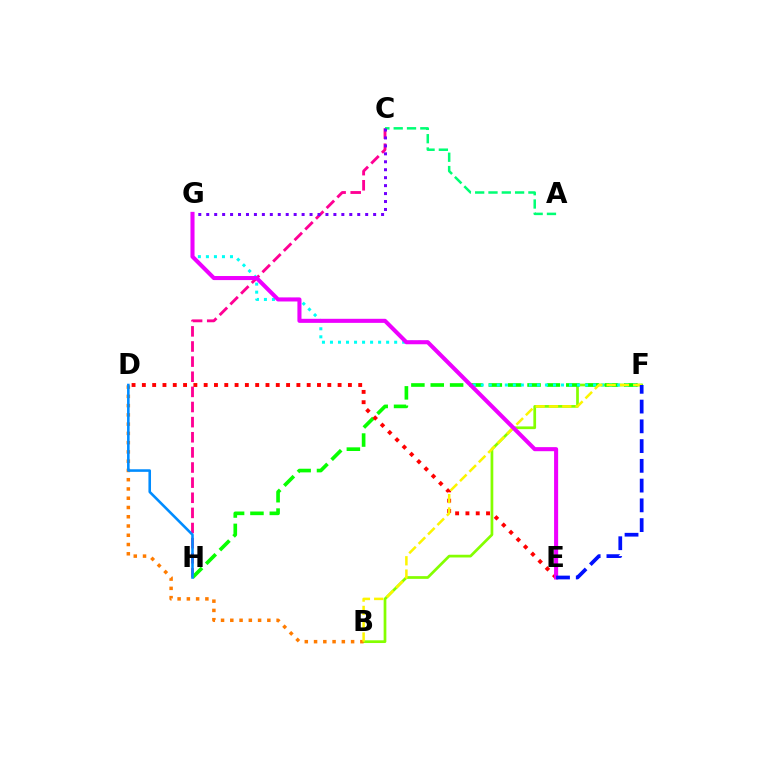{('C', 'H'): [{'color': '#ff0094', 'line_style': 'dashed', 'thickness': 2.06}], ('B', 'F'): [{'color': '#84ff00', 'line_style': 'solid', 'thickness': 1.96}, {'color': '#fcf500', 'line_style': 'dashed', 'thickness': 1.81}], ('F', 'H'): [{'color': '#08ff00', 'line_style': 'dashed', 'thickness': 2.63}], ('F', 'G'): [{'color': '#00fff6', 'line_style': 'dotted', 'thickness': 2.18}], ('D', 'E'): [{'color': '#ff0000', 'line_style': 'dotted', 'thickness': 2.8}], ('B', 'D'): [{'color': '#ff7c00', 'line_style': 'dotted', 'thickness': 2.52}], ('A', 'C'): [{'color': '#00ff74', 'line_style': 'dashed', 'thickness': 1.81}], ('E', 'G'): [{'color': '#ee00ff', 'line_style': 'solid', 'thickness': 2.93}], ('C', 'G'): [{'color': '#7200ff', 'line_style': 'dotted', 'thickness': 2.16}], ('E', 'F'): [{'color': '#0010ff', 'line_style': 'dashed', 'thickness': 2.68}], ('D', 'H'): [{'color': '#008cff', 'line_style': 'solid', 'thickness': 1.86}]}